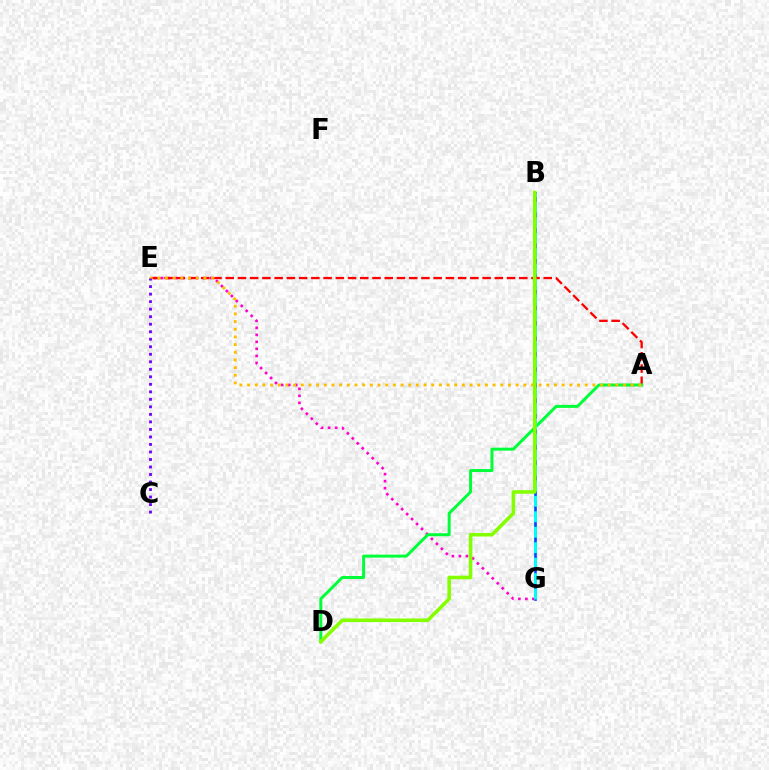{('B', 'G'): [{'color': '#004bff', 'line_style': 'solid', 'thickness': 1.93}, {'color': '#00fff6', 'line_style': 'dashed', 'thickness': 2.1}], ('E', 'G'): [{'color': '#ff00cf', 'line_style': 'dotted', 'thickness': 1.91}], ('A', 'E'): [{'color': '#ff0000', 'line_style': 'dashed', 'thickness': 1.66}, {'color': '#ffbd00', 'line_style': 'dotted', 'thickness': 2.08}], ('A', 'D'): [{'color': '#00ff39', 'line_style': 'solid', 'thickness': 2.15}], ('C', 'E'): [{'color': '#7200ff', 'line_style': 'dotted', 'thickness': 2.04}], ('B', 'D'): [{'color': '#84ff00', 'line_style': 'solid', 'thickness': 2.58}]}